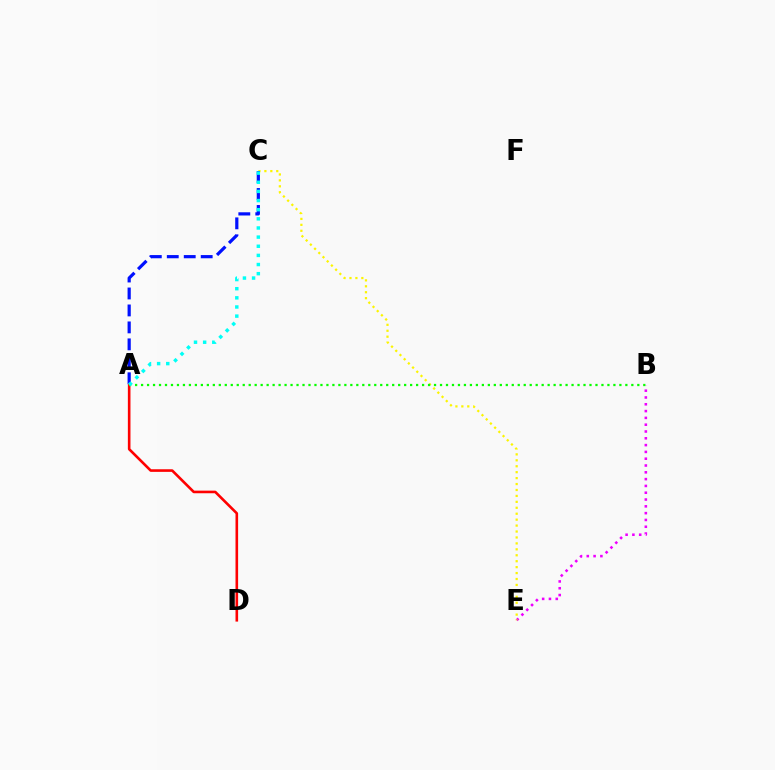{('B', 'E'): [{'color': '#ee00ff', 'line_style': 'dotted', 'thickness': 1.85}], ('C', 'E'): [{'color': '#fcf500', 'line_style': 'dotted', 'thickness': 1.61}], ('A', 'C'): [{'color': '#0010ff', 'line_style': 'dashed', 'thickness': 2.3}, {'color': '#00fff6', 'line_style': 'dotted', 'thickness': 2.48}], ('A', 'D'): [{'color': '#ff0000', 'line_style': 'solid', 'thickness': 1.88}], ('A', 'B'): [{'color': '#08ff00', 'line_style': 'dotted', 'thickness': 1.62}]}